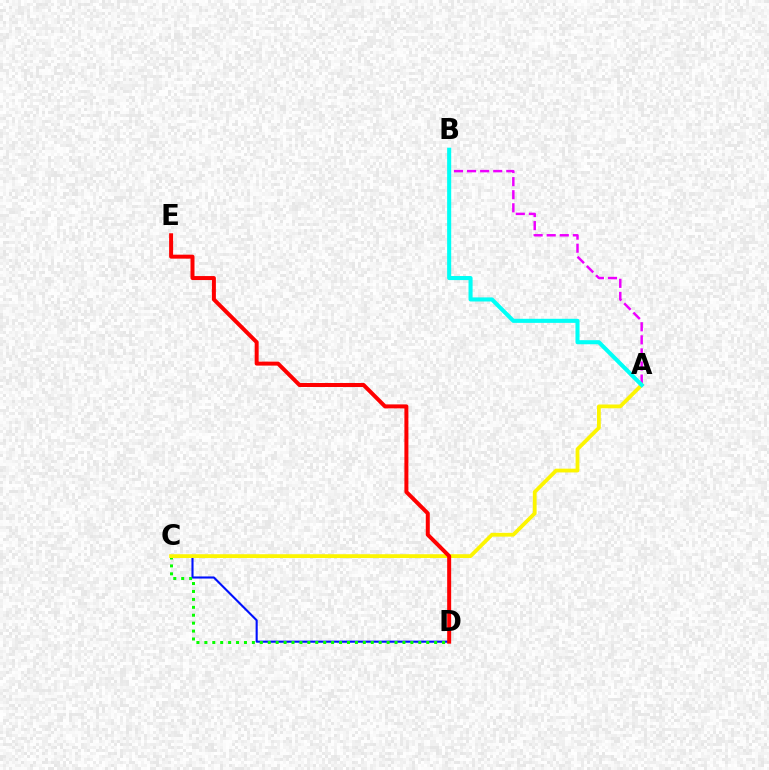{('C', 'D'): [{'color': '#0010ff', 'line_style': 'solid', 'thickness': 1.51}, {'color': '#08ff00', 'line_style': 'dotted', 'thickness': 2.15}], ('A', 'B'): [{'color': '#ee00ff', 'line_style': 'dashed', 'thickness': 1.78}, {'color': '#00fff6', 'line_style': 'solid', 'thickness': 2.93}], ('A', 'C'): [{'color': '#fcf500', 'line_style': 'solid', 'thickness': 2.72}], ('D', 'E'): [{'color': '#ff0000', 'line_style': 'solid', 'thickness': 2.87}]}